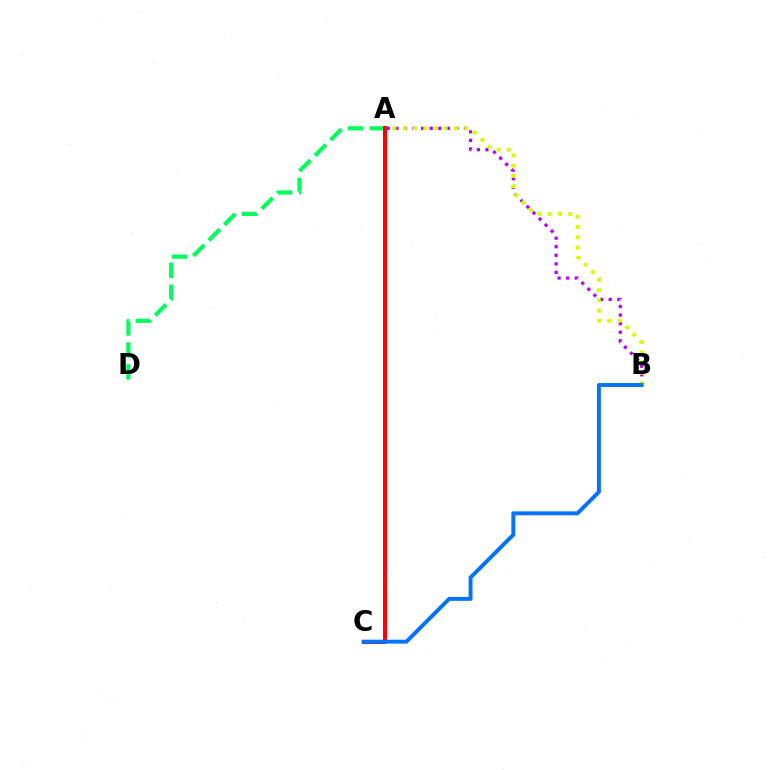{('A', 'B'): [{'color': '#b900ff', 'line_style': 'dotted', 'thickness': 2.33}, {'color': '#d1ff00', 'line_style': 'dotted', 'thickness': 2.79}], ('A', 'D'): [{'color': '#00ff5c', 'line_style': 'dashed', 'thickness': 2.98}], ('A', 'C'): [{'color': '#ff0000', 'line_style': 'solid', 'thickness': 2.9}], ('B', 'C'): [{'color': '#0074ff', 'line_style': 'solid', 'thickness': 2.82}]}